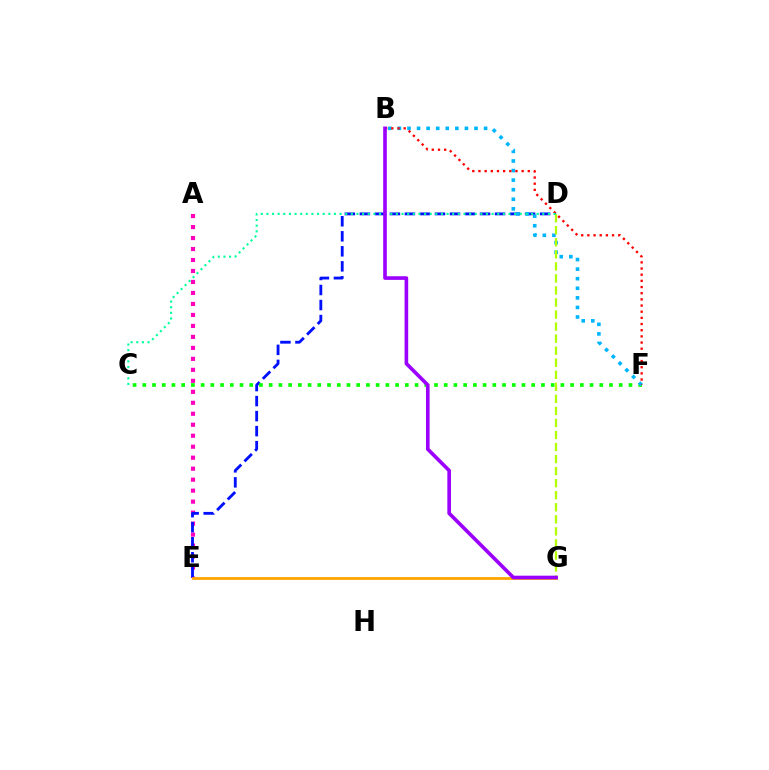{('A', 'E'): [{'color': '#ff00bd', 'line_style': 'dotted', 'thickness': 2.98}], ('D', 'E'): [{'color': '#0010ff', 'line_style': 'dashed', 'thickness': 2.04}], ('C', 'F'): [{'color': '#08ff00', 'line_style': 'dotted', 'thickness': 2.64}], ('B', 'F'): [{'color': '#00b5ff', 'line_style': 'dotted', 'thickness': 2.6}, {'color': '#ff0000', 'line_style': 'dotted', 'thickness': 1.68}], ('E', 'G'): [{'color': '#ffa500', 'line_style': 'solid', 'thickness': 2.01}], ('D', 'G'): [{'color': '#b3ff00', 'line_style': 'dashed', 'thickness': 1.64}], ('C', 'D'): [{'color': '#00ff9d', 'line_style': 'dotted', 'thickness': 1.53}], ('B', 'G'): [{'color': '#9b00ff', 'line_style': 'solid', 'thickness': 2.62}]}